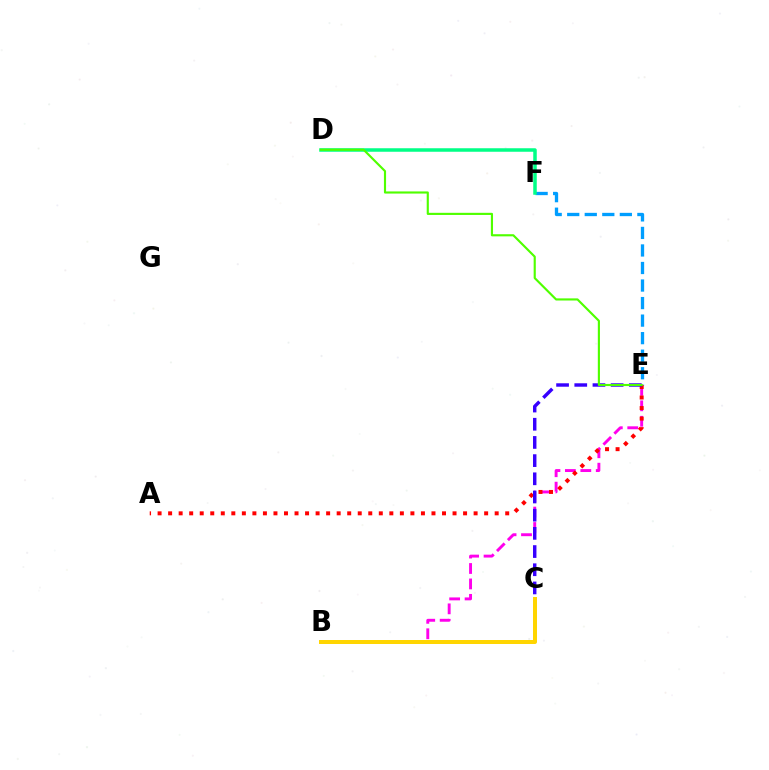{('E', 'F'): [{'color': '#009eff', 'line_style': 'dashed', 'thickness': 2.38}], ('D', 'F'): [{'color': '#00ff86', 'line_style': 'solid', 'thickness': 2.52}], ('B', 'E'): [{'color': '#ff00ed', 'line_style': 'dashed', 'thickness': 2.1}], ('B', 'C'): [{'color': '#ffd500', 'line_style': 'solid', 'thickness': 2.87}], ('A', 'E'): [{'color': '#ff0000', 'line_style': 'dotted', 'thickness': 2.86}], ('C', 'E'): [{'color': '#3700ff', 'line_style': 'dashed', 'thickness': 2.47}], ('D', 'E'): [{'color': '#4fff00', 'line_style': 'solid', 'thickness': 1.54}]}